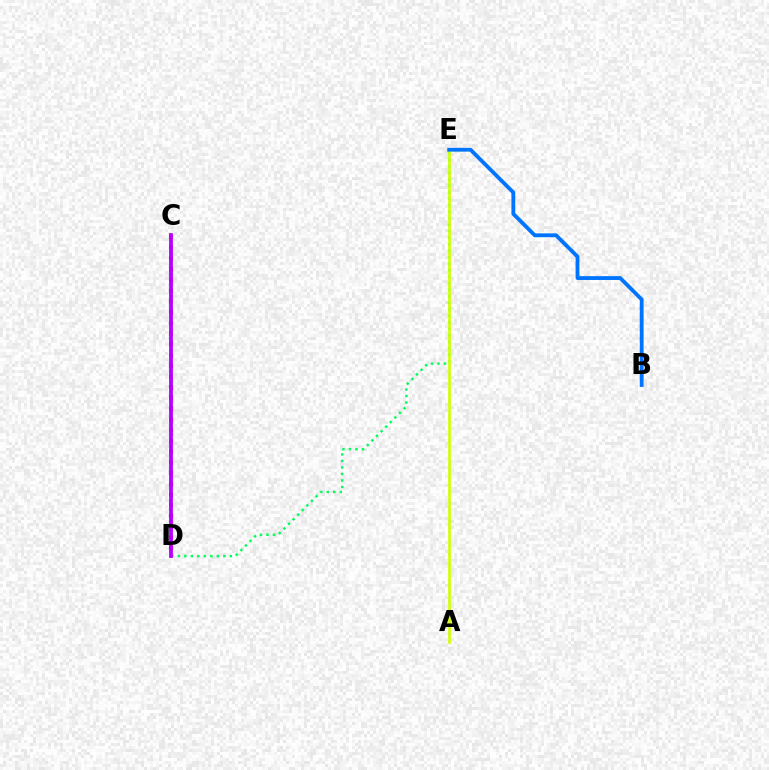{('D', 'E'): [{'color': '#00ff5c', 'line_style': 'dotted', 'thickness': 1.77}], ('C', 'D'): [{'color': '#ff0000', 'line_style': 'dotted', 'thickness': 2.92}, {'color': '#b900ff', 'line_style': 'solid', 'thickness': 2.73}], ('A', 'E'): [{'color': '#d1ff00', 'line_style': 'solid', 'thickness': 1.9}], ('B', 'E'): [{'color': '#0074ff', 'line_style': 'solid', 'thickness': 2.75}]}